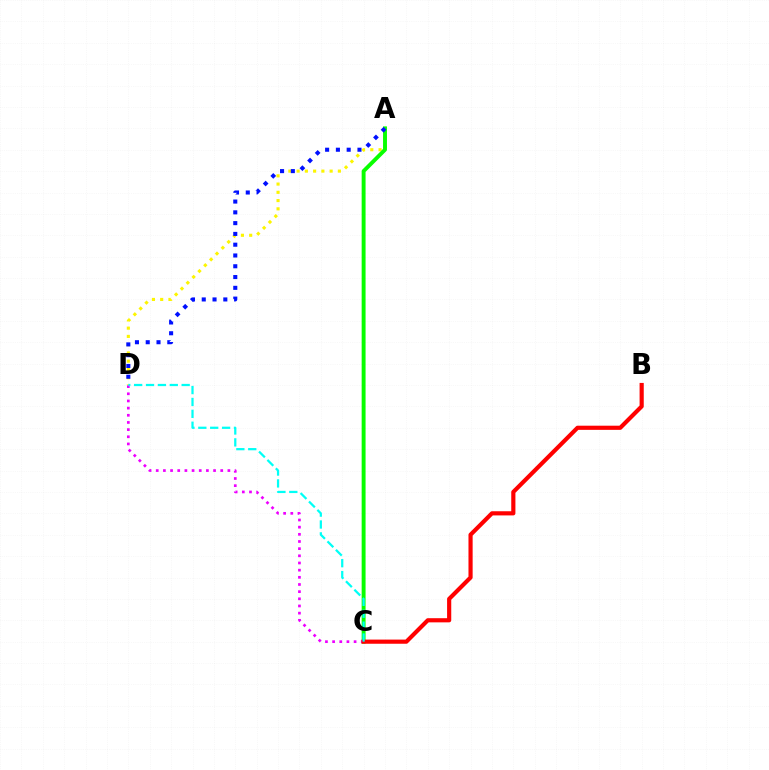{('A', 'D'): [{'color': '#fcf500', 'line_style': 'dotted', 'thickness': 2.24}, {'color': '#0010ff', 'line_style': 'dotted', 'thickness': 2.93}], ('A', 'C'): [{'color': '#08ff00', 'line_style': 'solid', 'thickness': 2.81}], ('C', 'D'): [{'color': '#ee00ff', 'line_style': 'dotted', 'thickness': 1.95}, {'color': '#00fff6', 'line_style': 'dashed', 'thickness': 1.61}], ('B', 'C'): [{'color': '#ff0000', 'line_style': 'solid', 'thickness': 2.99}]}